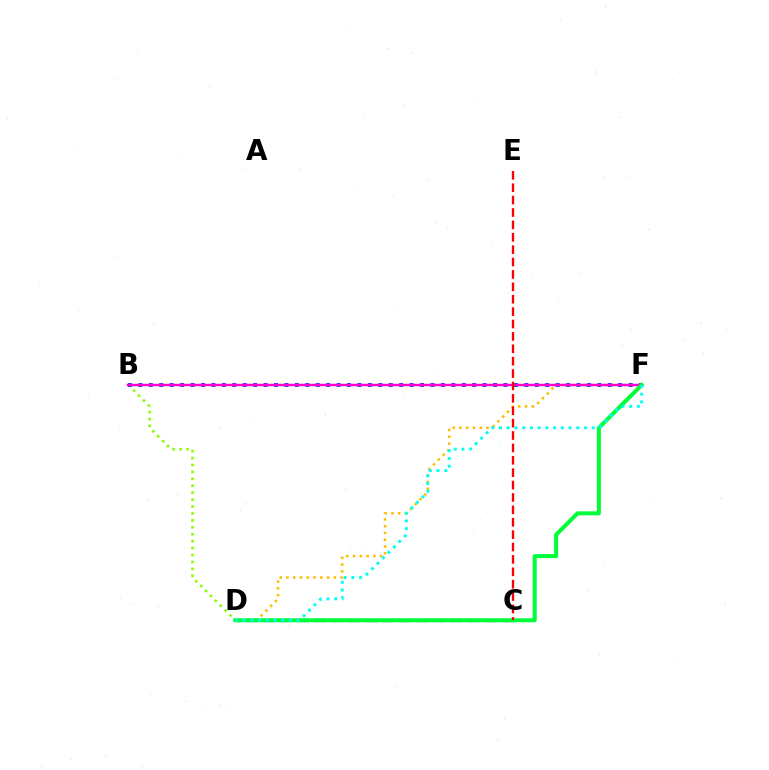{('D', 'F'): [{'color': '#ffbd00', 'line_style': 'dotted', 'thickness': 1.84}, {'color': '#00ff39', 'line_style': 'solid', 'thickness': 2.89}, {'color': '#00fff6', 'line_style': 'dotted', 'thickness': 2.1}], ('B', 'D'): [{'color': '#84ff00', 'line_style': 'dotted', 'thickness': 1.88}], ('B', 'F'): [{'color': '#004bff', 'line_style': 'dotted', 'thickness': 2.83}, {'color': '#ff00cf', 'line_style': 'solid', 'thickness': 1.77}], ('C', 'D'): [{'color': '#7200ff', 'line_style': 'dashed', 'thickness': 2.32}], ('C', 'E'): [{'color': '#ff0000', 'line_style': 'dashed', 'thickness': 1.68}]}